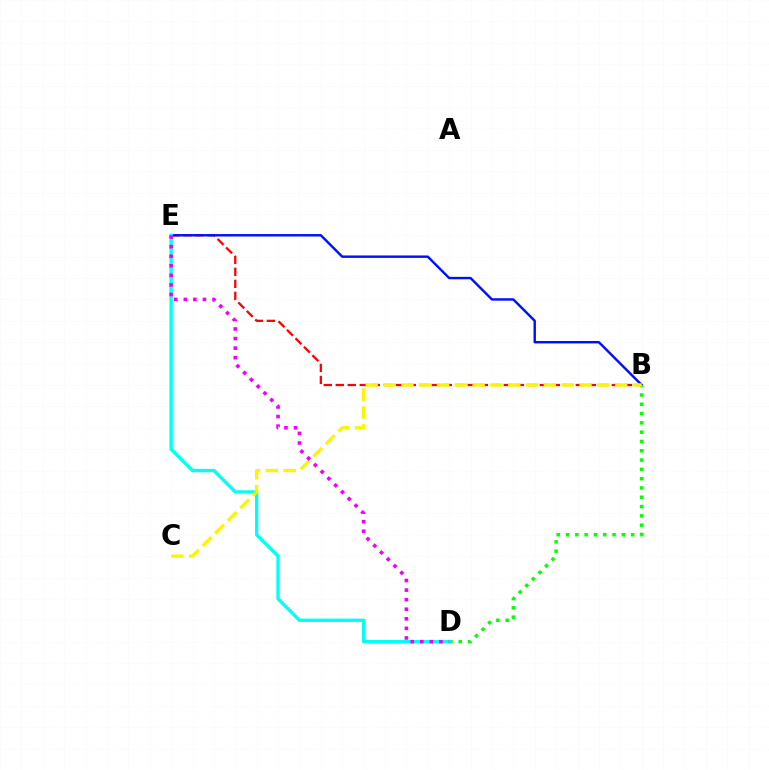{('B', 'E'): [{'color': '#ff0000', 'line_style': 'dashed', 'thickness': 1.63}, {'color': '#0010ff', 'line_style': 'solid', 'thickness': 1.75}], ('B', 'D'): [{'color': '#08ff00', 'line_style': 'dotted', 'thickness': 2.53}], ('D', 'E'): [{'color': '#00fff6', 'line_style': 'solid', 'thickness': 2.41}, {'color': '#ee00ff', 'line_style': 'dotted', 'thickness': 2.6}], ('B', 'C'): [{'color': '#fcf500', 'line_style': 'dashed', 'thickness': 2.42}]}